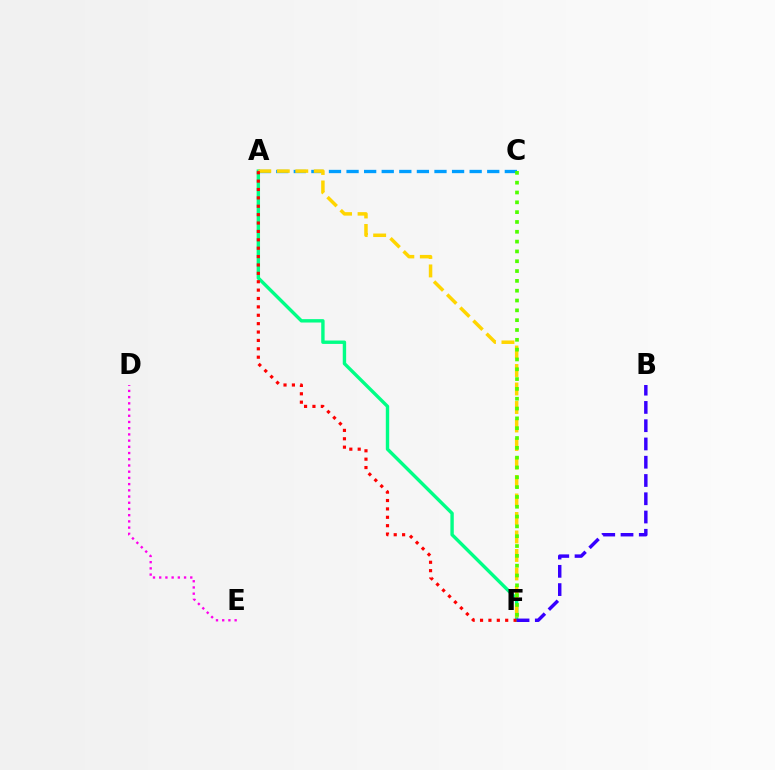{('A', 'F'): [{'color': '#00ff86', 'line_style': 'solid', 'thickness': 2.44}, {'color': '#ffd500', 'line_style': 'dashed', 'thickness': 2.51}, {'color': '#ff0000', 'line_style': 'dotted', 'thickness': 2.28}], ('D', 'E'): [{'color': '#ff00ed', 'line_style': 'dotted', 'thickness': 1.69}], ('A', 'C'): [{'color': '#009eff', 'line_style': 'dashed', 'thickness': 2.39}], ('C', 'F'): [{'color': '#4fff00', 'line_style': 'dotted', 'thickness': 2.67}], ('B', 'F'): [{'color': '#3700ff', 'line_style': 'dashed', 'thickness': 2.48}]}